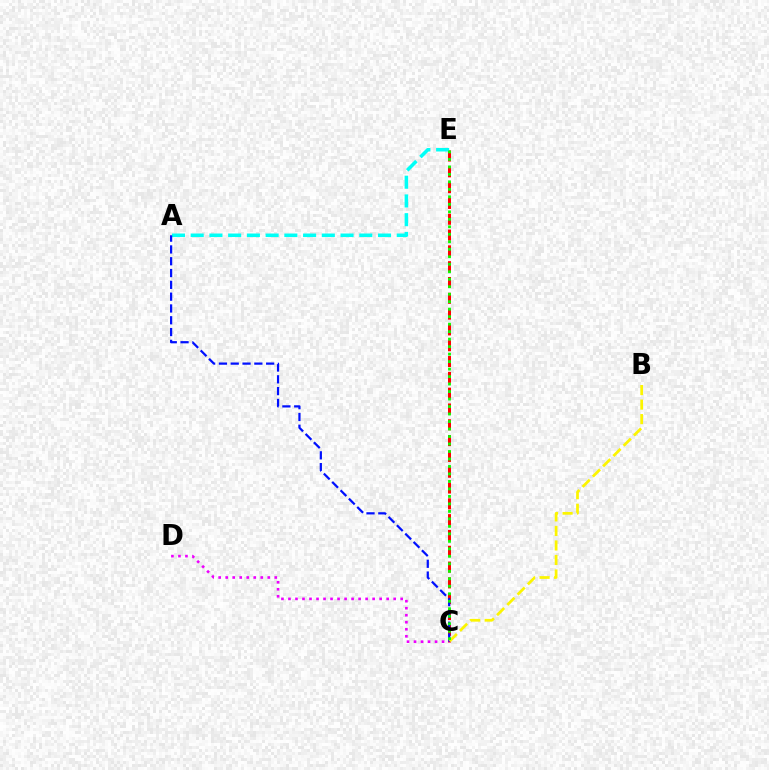{('C', 'E'): [{'color': '#ff0000', 'line_style': 'dashed', 'thickness': 2.15}, {'color': '#08ff00', 'line_style': 'dotted', 'thickness': 2.03}], ('A', 'E'): [{'color': '#00fff6', 'line_style': 'dashed', 'thickness': 2.54}], ('A', 'C'): [{'color': '#0010ff', 'line_style': 'dashed', 'thickness': 1.6}], ('B', 'C'): [{'color': '#fcf500', 'line_style': 'dashed', 'thickness': 1.97}], ('C', 'D'): [{'color': '#ee00ff', 'line_style': 'dotted', 'thickness': 1.91}]}